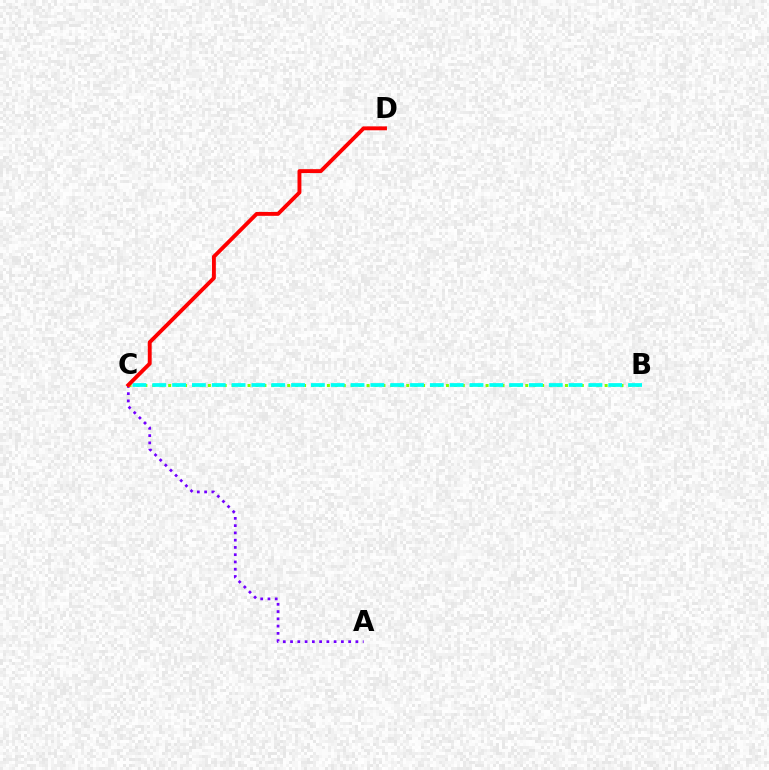{('A', 'C'): [{'color': '#7200ff', 'line_style': 'dotted', 'thickness': 1.97}], ('B', 'C'): [{'color': '#84ff00', 'line_style': 'dotted', 'thickness': 2.16}, {'color': '#00fff6', 'line_style': 'dashed', 'thickness': 2.69}], ('C', 'D'): [{'color': '#ff0000', 'line_style': 'solid', 'thickness': 2.8}]}